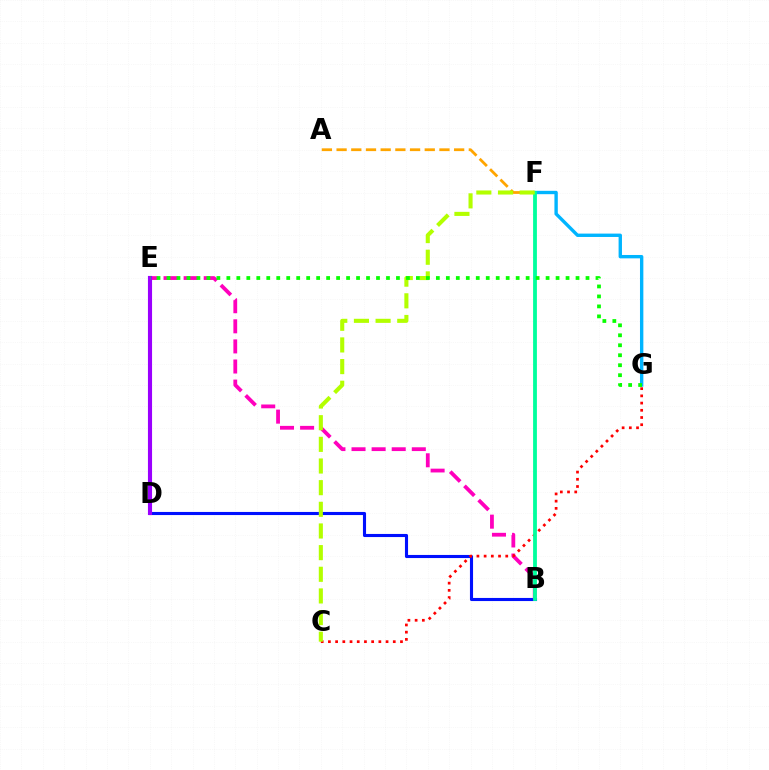{('B', 'D'): [{'color': '#0010ff', 'line_style': 'solid', 'thickness': 2.23}], ('A', 'F'): [{'color': '#ffa500', 'line_style': 'dashed', 'thickness': 2.0}], ('B', 'E'): [{'color': '#ff00bd', 'line_style': 'dashed', 'thickness': 2.73}], ('F', 'G'): [{'color': '#00b5ff', 'line_style': 'solid', 'thickness': 2.43}], ('D', 'E'): [{'color': '#9b00ff', 'line_style': 'solid', 'thickness': 2.96}], ('C', 'G'): [{'color': '#ff0000', 'line_style': 'dotted', 'thickness': 1.96}], ('B', 'F'): [{'color': '#00ff9d', 'line_style': 'solid', 'thickness': 2.74}], ('C', 'F'): [{'color': '#b3ff00', 'line_style': 'dashed', 'thickness': 2.94}], ('E', 'G'): [{'color': '#08ff00', 'line_style': 'dotted', 'thickness': 2.71}]}